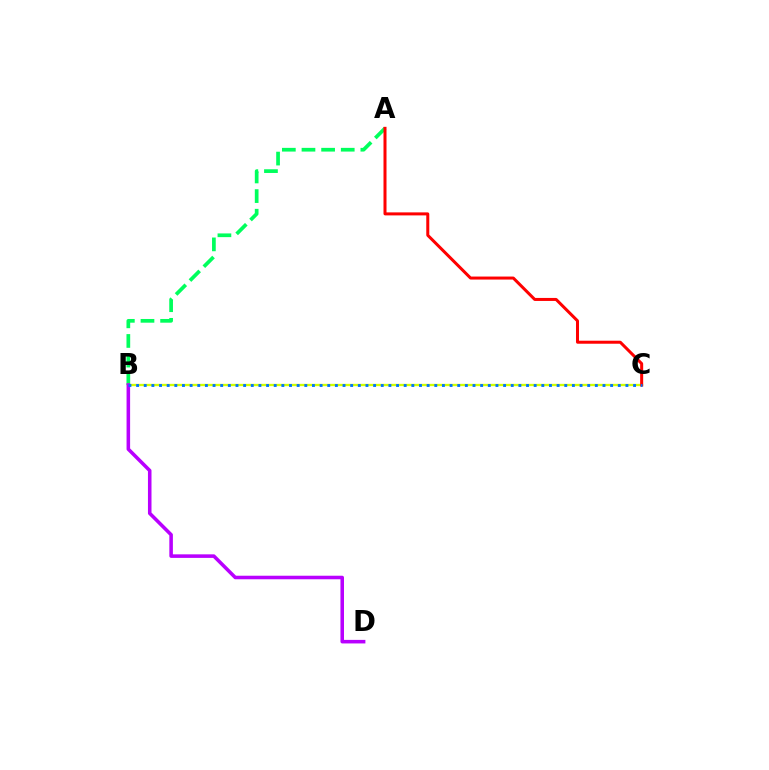{('A', 'B'): [{'color': '#00ff5c', 'line_style': 'dashed', 'thickness': 2.67}], ('B', 'C'): [{'color': '#d1ff00', 'line_style': 'solid', 'thickness': 1.68}, {'color': '#0074ff', 'line_style': 'dotted', 'thickness': 2.08}], ('A', 'C'): [{'color': '#ff0000', 'line_style': 'solid', 'thickness': 2.17}], ('B', 'D'): [{'color': '#b900ff', 'line_style': 'solid', 'thickness': 2.55}]}